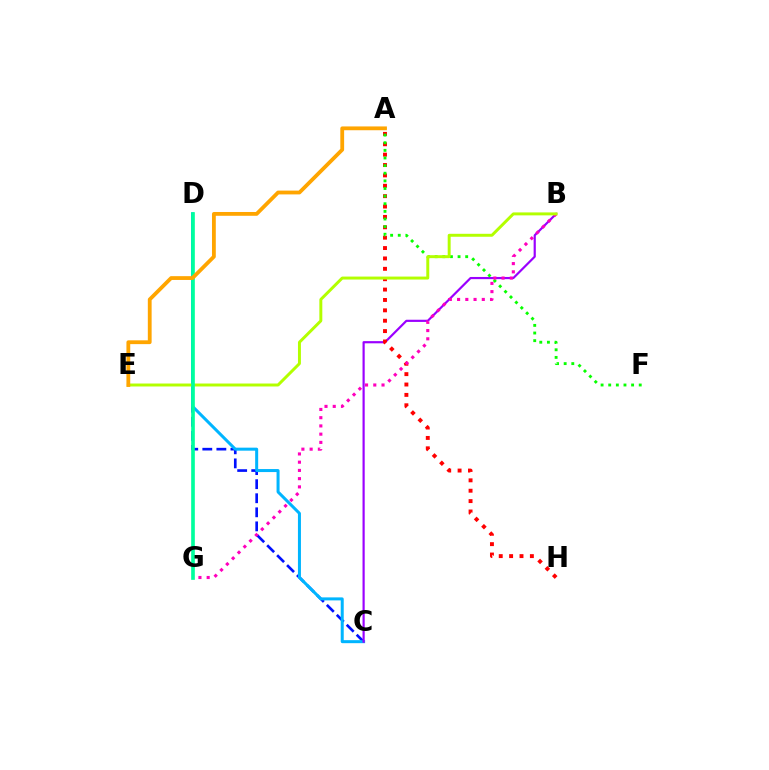{('C', 'D'): [{'color': '#0010ff', 'line_style': 'dashed', 'thickness': 1.91}, {'color': '#00b5ff', 'line_style': 'solid', 'thickness': 2.17}], ('B', 'C'): [{'color': '#9b00ff', 'line_style': 'solid', 'thickness': 1.57}], ('A', 'H'): [{'color': '#ff0000', 'line_style': 'dotted', 'thickness': 2.82}], ('A', 'F'): [{'color': '#08ff00', 'line_style': 'dotted', 'thickness': 2.07}], ('B', 'G'): [{'color': '#ff00bd', 'line_style': 'dotted', 'thickness': 2.24}], ('B', 'E'): [{'color': '#b3ff00', 'line_style': 'solid', 'thickness': 2.13}], ('D', 'G'): [{'color': '#00ff9d', 'line_style': 'solid', 'thickness': 2.63}], ('A', 'E'): [{'color': '#ffa500', 'line_style': 'solid', 'thickness': 2.74}]}